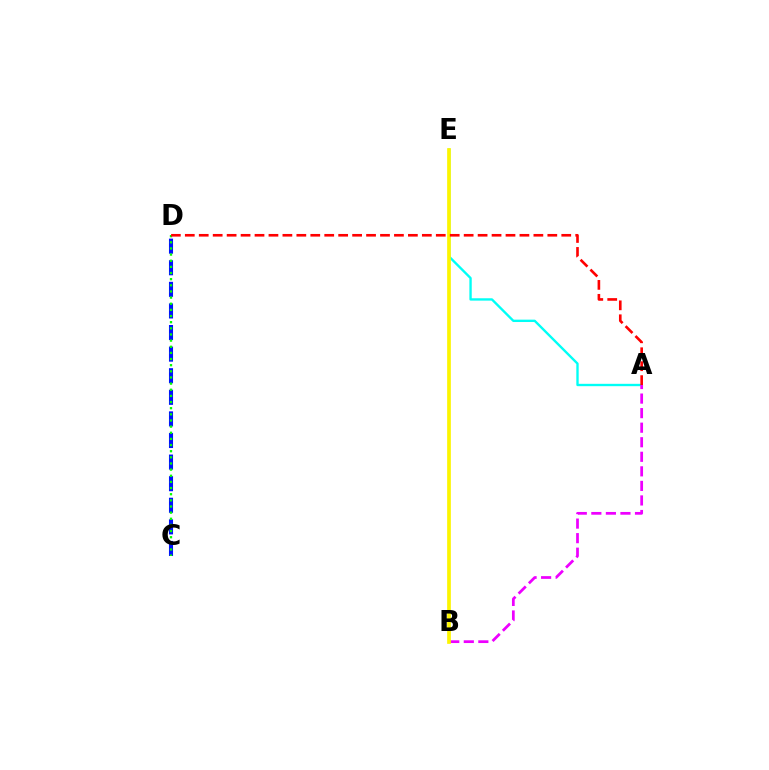{('A', 'E'): [{'color': '#00fff6', 'line_style': 'solid', 'thickness': 1.7}], ('C', 'D'): [{'color': '#0010ff', 'line_style': 'dashed', 'thickness': 2.93}, {'color': '#08ff00', 'line_style': 'dotted', 'thickness': 1.67}], ('A', 'B'): [{'color': '#ee00ff', 'line_style': 'dashed', 'thickness': 1.98}], ('B', 'E'): [{'color': '#fcf500', 'line_style': 'solid', 'thickness': 2.66}], ('A', 'D'): [{'color': '#ff0000', 'line_style': 'dashed', 'thickness': 1.89}]}